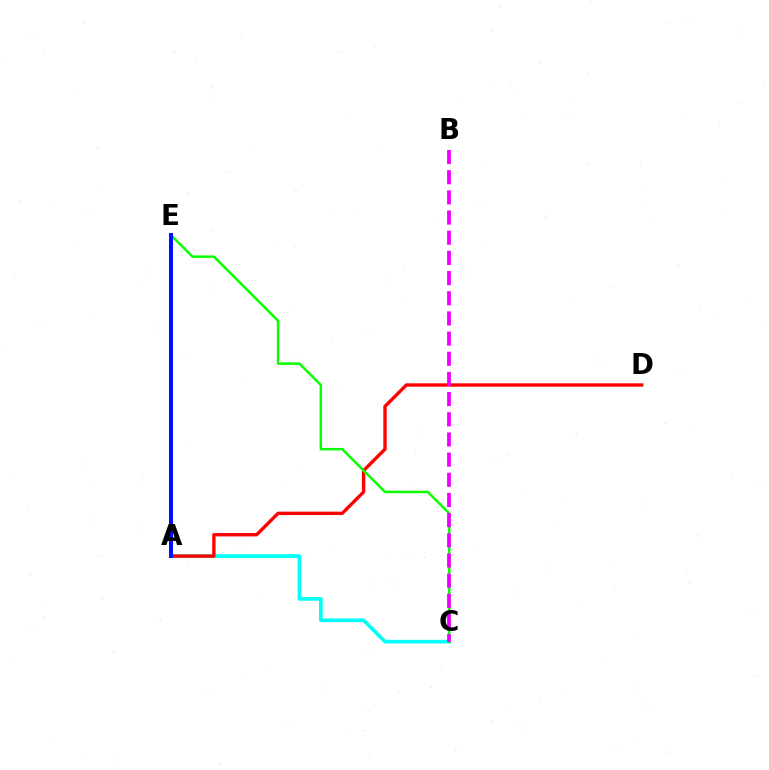{('A', 'C'): [{'color': '#00fff6', 'line_style': 'solid', 'thickness': 2.63}], ('A', 'E'): [{'color': '#fcf500', 'line_style': 'solid', 'thickness': 2.81}, {'color': '#0010ff', 'line_style': 'solid', 'thickness': 2.91}], ('A', 'D'): [{'color': '#ff0000', 'line_style': 'solid', 'thickness': 2.42}], ('C', 'E'): [{'color': '#08ff00', 'line_style': 'solid', 'thickness': 1.78}], ('B', 'C'): [{'color': '#ee00ff', 'line_style': 'dashed', 'thickness': 2.74}]}